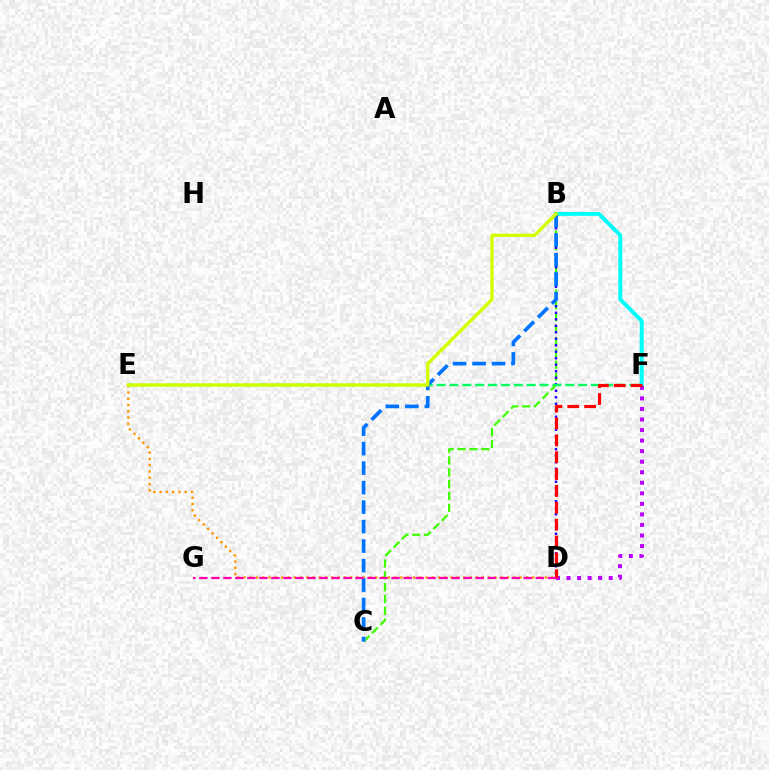{('B', 'F'): [{'color': '#00fff6', 'line_style': 'solid', 'thickness': 2.83}], ('B', 'C'): [{'color': '#3dff00', 'line_style': 'dashed', 'thickness': 1.61}, {'color': '#0074ff', 'line_style': 'dashed', 'thickness': 2.65}], ('B', 'D'): [{'color': '#2500ff', 'line_style': 'dotted', 'thickness': 1.77}], ('D', 'E'): [{'color': '#ff9400', 'line_style': 'dotted', 'thickness': 1.71}], ('E', 'F'): [{'color': '#00ff5c', 'line_style': 'dashed', 'thickness': 1.75}], ('D', 'F'): [{'color': '#b900ff', 'line_style': 'dotted', 'thickness': 2.86}, {'color': '#ff0000', 'line_style': 'dashed', 'thickness': 2.29}], ('D', 'G'): [{'color': '#ff00ac', 'line_style': 'dashed', 'thickness': 1.63}], ('B', 'E'): [{'color': '#d1ff00', 'line_style': 'solid', 'thickness': 2.41}]}